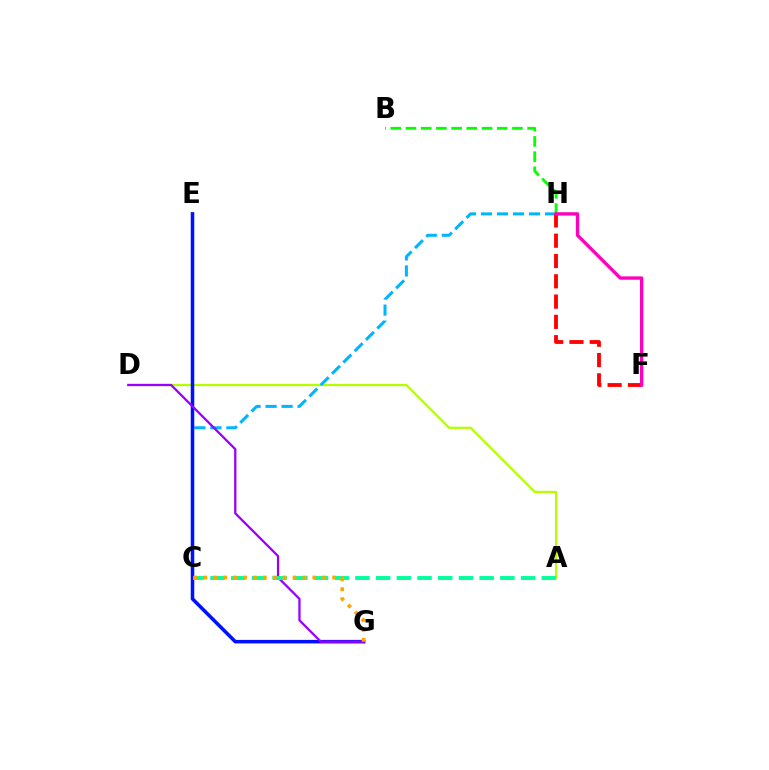{('A', 'D'): [{'color': '#b3ff00', 'line_style': 'solid', 'thickness': 1.62}], ('C', 'H'): [{'color': '#00b5ff', 'line_style': 'dashed', 'thickness': 2.17}], ('B', 'H'): [{'color': '#08ff00', 'line_style': 'dashed', 'thickness': 2.07}], ('E', 'G'): [{'color': '#0010ff', 'line_style': 'solid', 'thickness': 2.55}], ('F', 'H'): [{'color': '#ff0000', 'line_style': 'dashed', 'thickness': 2.76}, {'color': '#ff00bd', 'line_style': 'solid', 'thickness': 2.4}], ('D', 'G'): [{'color': '#9b00ff', 'line_style': 'solid', 'thickness': 1.64}], ('A', 'C'): [{'color': '#00ff9d', 'line_style': 'dashed', 'thickness': 2.81}], ('C', 'G'): [{'color': '#ffa500', 'line_style': 'dotted', 'thickness': 2.69}]}